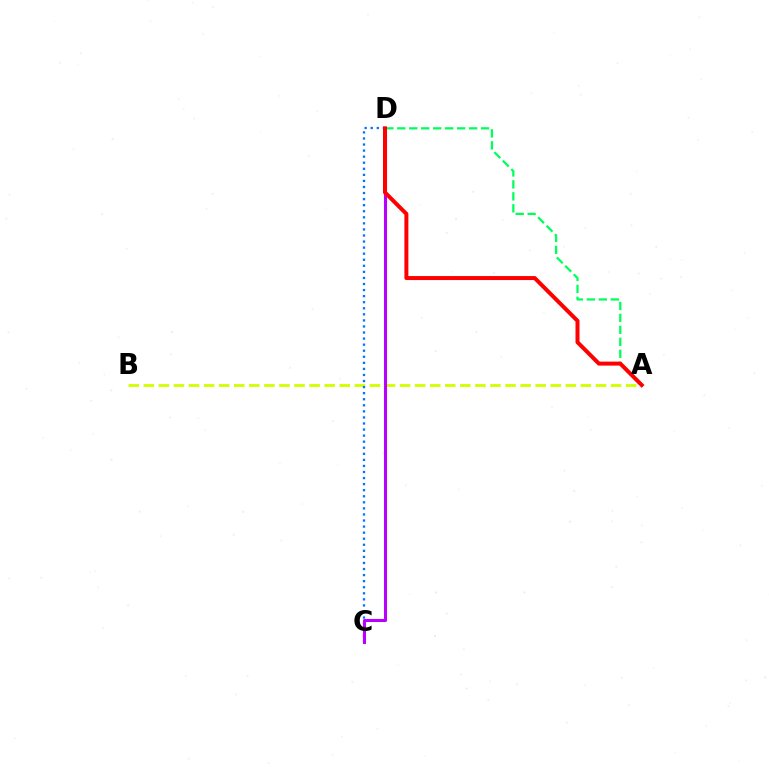{('A', 'B'): [{'color': '#d1ff00', 'line_style': 'dashed', 'thickness': 2.05}], ('C', 'D'): [{'color': '#0074ff', 'line_style': 'dotted', 'thickness': 1.65}, {'color': '#b900ff', 'line_style': 'solid', 'thickness': 2.2}], ('A', 'D'): [{'color': '#00ff5c', 'line_style': 'dashed', 'thickness': 1.63}, {'color': '#ff0000', 'line_style': 'solid', 'thickness': 2.88}]}